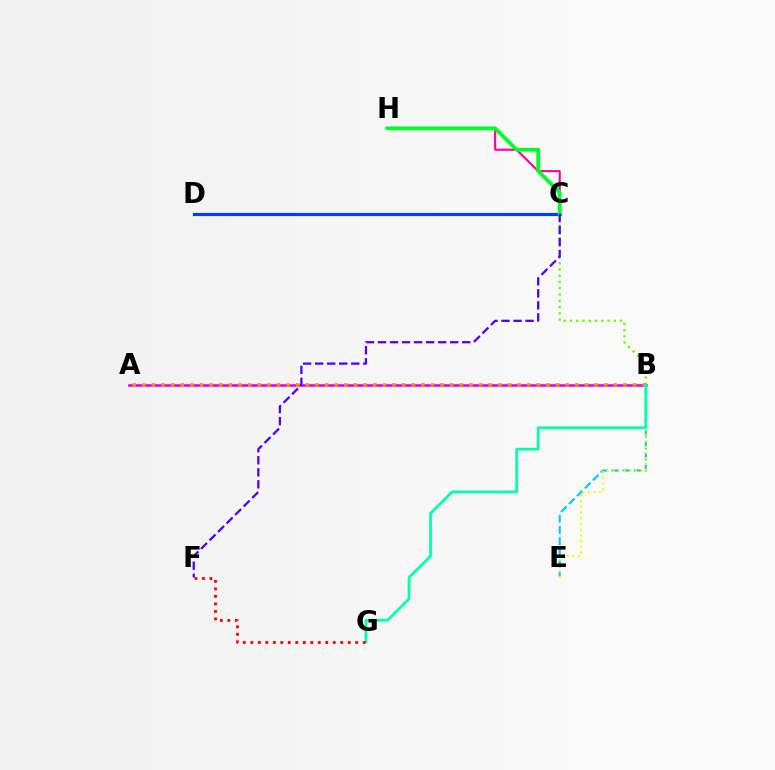{('B', 'E'): [{'color': '#00c7ff', 'line_style': 'dashed', 'thickness': 1.52}, {'color': '#eeff00', 'line_style': 'dotted', 'thickness': 1.54}], ('C', 'D'): [{'color': '#003fff', 'line_style': 'solid', 'thickness': 2.29}], ('B', 'C'): [{'color': '#66ff00', 'line_style': 'dotted', 'thickness': 1.7}], ('A', 'B'): [{'color': '#d600ff', 'line_style': 'solid', 'thickness': 1.84}, {'color': '#ff8800', 'line_style': 'dotted', 'thickness': 2.61}], ('C', 'H'): [{'color': '#ff00a0', 'line_style': 'solid', 'thickness': 1.53}, {'color': '#00ff27', 'line_style': 'solid', 'thickness': 2.72}], ('B', 'G'): [{'color': '#00ffaf', 'line_style': 'solid', 'thickness': 1.99}], ('F', 'G'): [{'color': '#ff0000', 'line_style': 'dotted', 'thickness': 2.04}], ('C', 'F'): [{'color': '#4f00ff', 'line_style': 'dashed', 'thickness': 1.63}]}